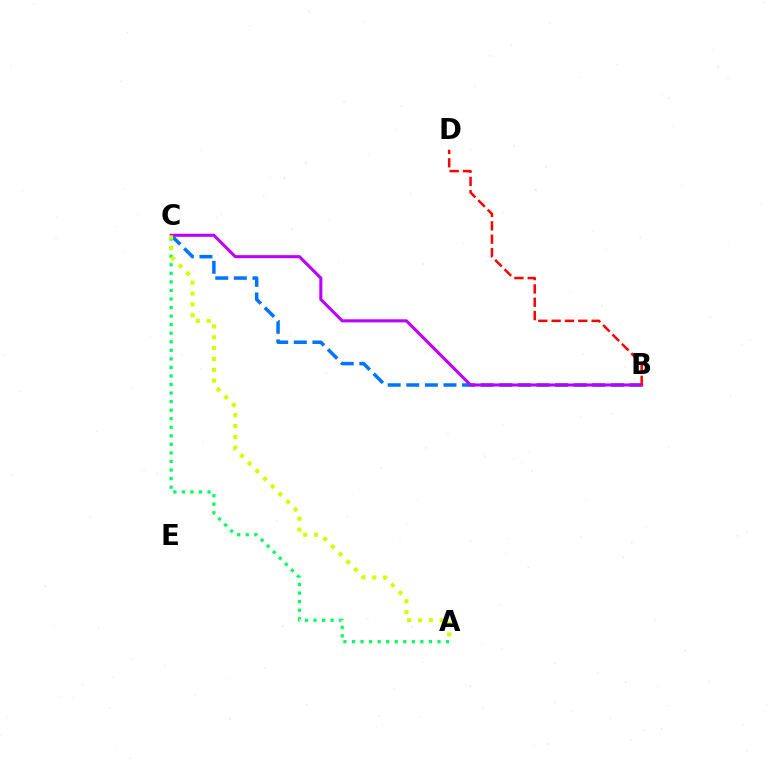{('A', 'C'): [{'color': '#00ff5c', 'line_style': 'dotted', 'thickness': 2.32}, {'color': '#d1ff00', 'line_style': 'dotted', 'thickness': 2.95}], ('B', 'C'): [{'color': '#0074ff', 'line_style': 'dashed', 'thickness': 2.53}, {'color': '#b900ff', 'line_style': 'solid', 'thickness': 2.2}], ('B', 'D'): [{'color': '#ff0000', 'line_style': 'dashed', 'thickness': 1.81}]}